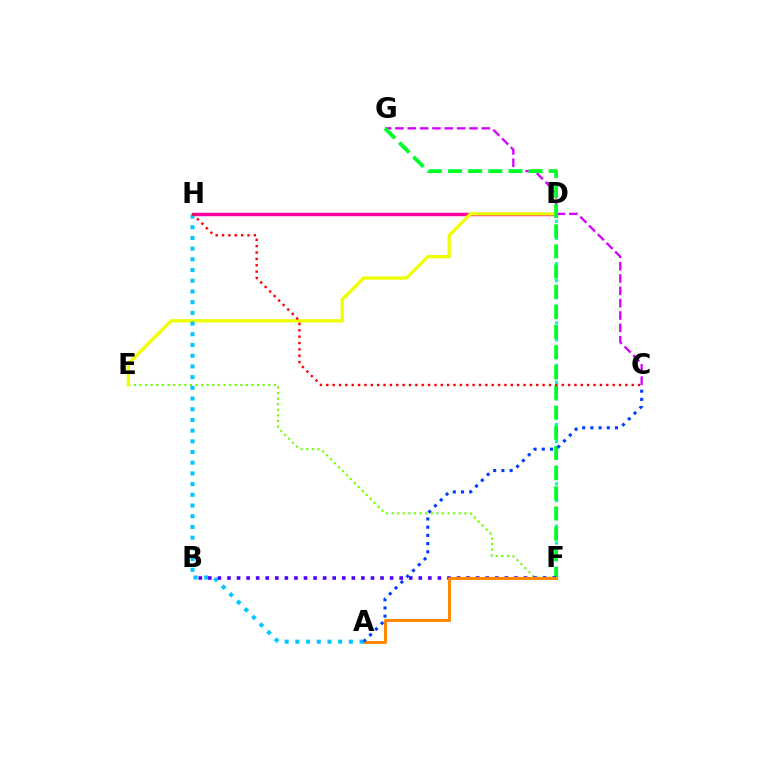{('E', 'F'): [{'color': '#66ff00', 'line_style': 'dotted', 'thickness': 1.52}], ('C', 'G'): [{'color': '#d600ff', 'line_style': 'dashed', 'thickness': 1.68}], ('D', 'H'): [{'color': '#ff00a0', 'line_style': 'solid', 'thickness': 2.49}], ('D', 'F'): [{'color': '#00ffaf', 'line_style': 'dotted', 'thickness': 2.3}], ('D', 'E'): [{'color': '#eeff00', 'line_style': 'solid', 'thickness': 2.36}], ('F', 'G'): [{'color': '#00ff27', 'line_style': 'dashed', 'thickness': 2.74}], ('A', 'H'): [{'color': '#00c7ff', 'line_style': 'dotted', 'thickness': 2.91}], ('C', 'H'): [{'color': '#ff0000', 'line_style': 'dotted', 'thickness': 1.73}], ('B', 'F'): [{'color': '#4f00ff', 'line_style': 'dotted', 'thickness': 2.6}], ('A', 'F'): [{'color': '#ff8800', 'line_style': 'solid', 'thickness': 2.14}], ('A', 'C'): [{'color': '#003fff', 'line_style': 'dotted', 'thickness': 2.23}]}